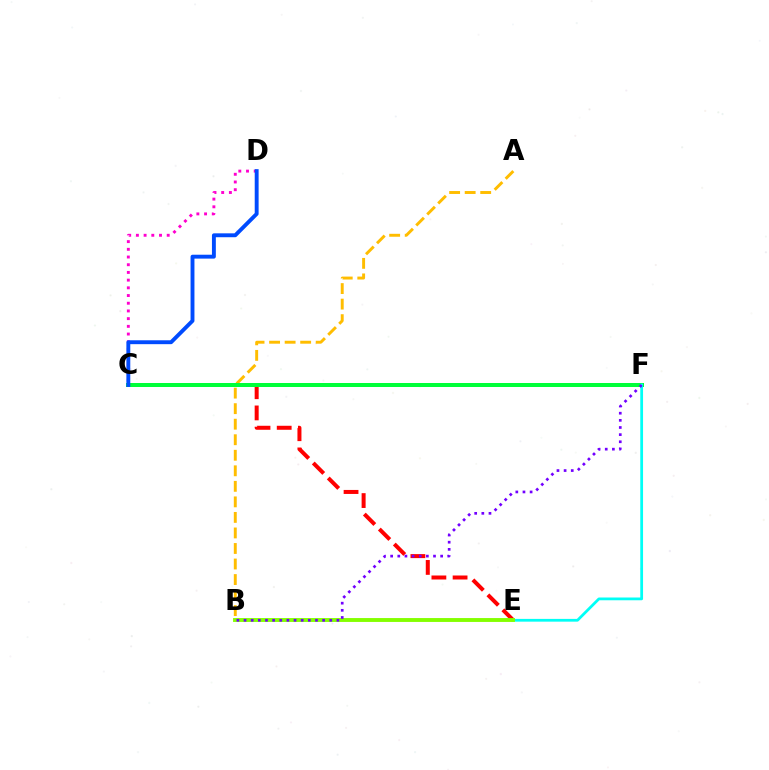{('C', 'D'): [{'color': '#ff00cf', 'line_style': 'dotted', 'thickness': 2.09}, {'color': '#004bff', 'line_style': 'solid', 'thickness': 2.8}], ('A', 'B'): [{'color': '#ffbd00', 'line_style': 'dashed', 'thickness': 2.11}], ('C', 'E'): [{'color': '#ff0000', 'line_style': 'dashed', 'thickness': 2.88}], ('C', 'F'): [{'color': '#00ff39', 'line_style': 'solid', 'thickness': 2.87}], ('E', 'F'): [{'color': '#00fff6', 'line_style': 'solid', 'thickness': 1.99}], ('B', 'E'): [{'color': '#84ff00', 'line_style': 'solid', 'thickness': 2.8}], ('B', 'F'): [{'color': '#7200ff', 'line_style': 'dotted', 'thickness': 1.94}]}